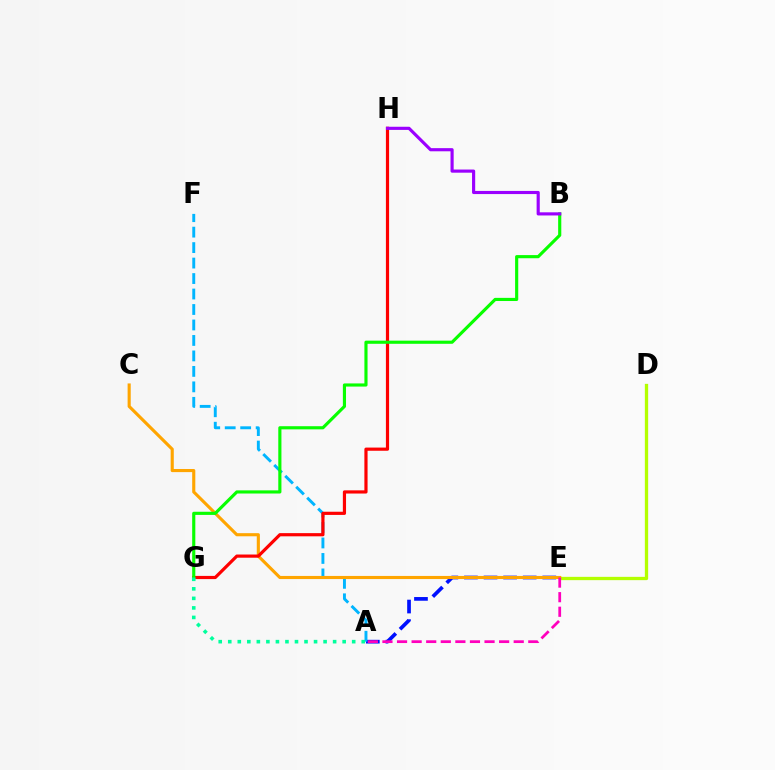{('A', 'E'): [{'color': '#0010ff', 'line_style': 'dashed', 'thickness': 2.66}, {'color': '#ff00bd', 'line_style': 'dashed', 'thickness': 1.98}], ('A', 'F'): [{'color': '#00b5ff', 'line_style': 'dashed', 'thickness': 2.1}], ('D', 'E'): [{'color': '#b3ff00', 'line_style': 'solid', 'thickness': 2.38}], ('C', 'E'): [{'color': '#ffa500', 'line_style': 'solid', 'thickness': 2.24}], ('G', 'H'): [{'color': '#ff0000', 'line_style': 'solid', 'thickness': 2.3}], ('B', 'G'): [{'color': '#08ff00', 'line_style': 'solid', 'thickness': 2.26}], ('A', 'G'): [{'color': '#00ff9d', 'line_style': 'dotted', 'thickness': 2.59}], ('B', 'H'): [{'color': '#9b00ff', 'line_style': 'solid', 'thickness': 2.26}]}